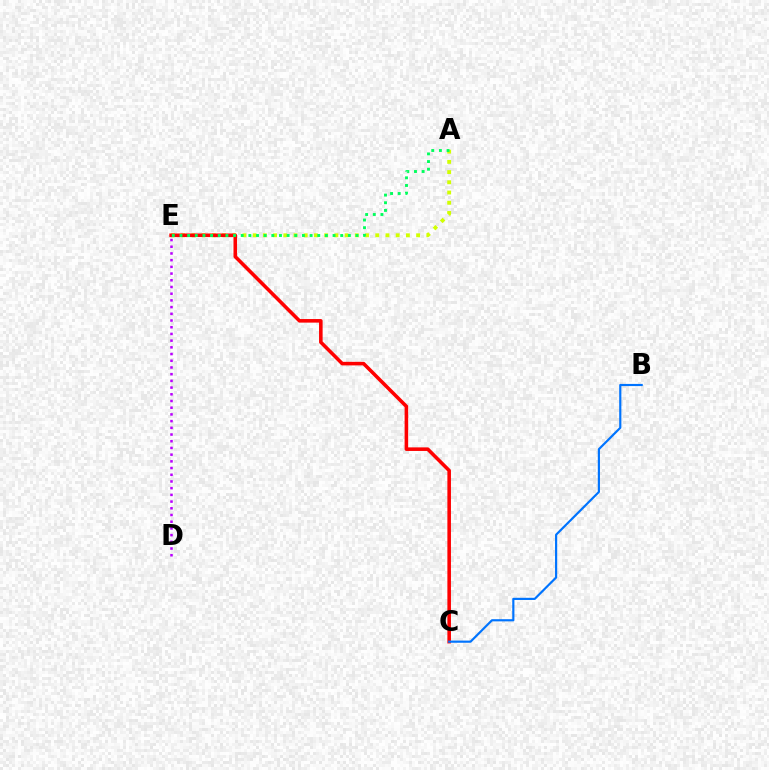{('A', 'E'): [{'color': '#d1ff00', 'line_style': 'dotted', 'thickness': 2.78}, {'color': '#00ff5c', 'line_style': 'dotted', 'thickness': 2.08}], ('C', 'E'): [{'color': '#ff0000', 'line_style': 'solid', 'thickness': 2.57}], ('B', 'C'): [{'color': '#0074ff', 'line_style': 'solid', 'thickness': 1.56}], ('D', 'E'): [{'color': '#b900ff', 'line_style': 'dotted', 'thickness': 1.82}]}